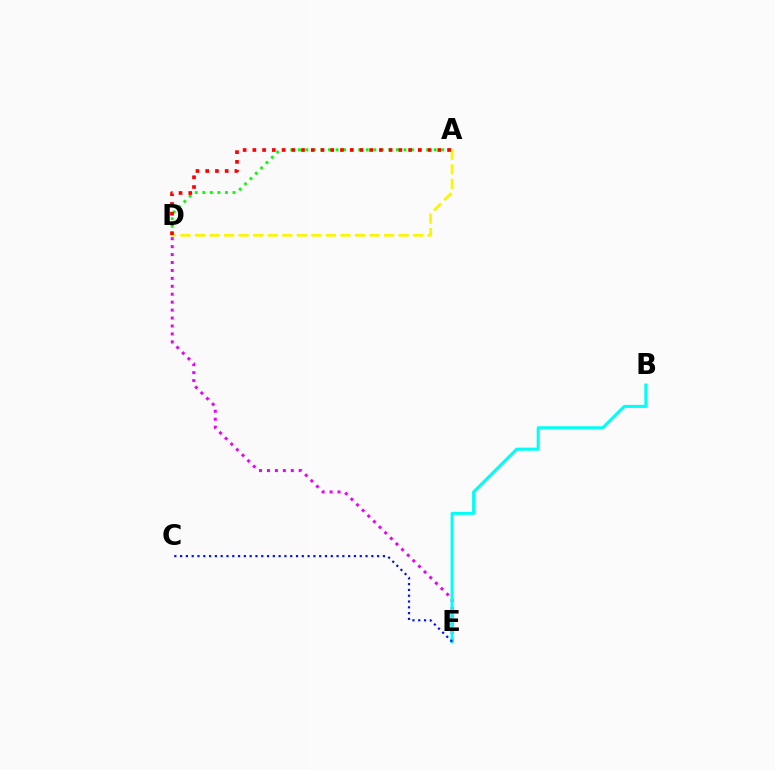{('A', 'D'): [{'color': '#08ff00', 'line_style': 'dotted', 'thickness': 2.05}, {'color': '#fcf500', 'line_style': 'dashed', 'thickness': 1.98}, {'color': '#ff0000', 'line_style': 'dotted', 'thickness': 2.65}], ('D', 'E'): [{'color': '#ee00ff', 'line_style': 'dotted', 'thickness': 2.16}], ('B', 'E'): [{'color': '#00fff6', 'line_style': 'solid', 'thickness': 2.18}], ('C', 'E'): [{'color': '#0010ff', 'line_style': 'dotted', 'thickness': 1.57}]}